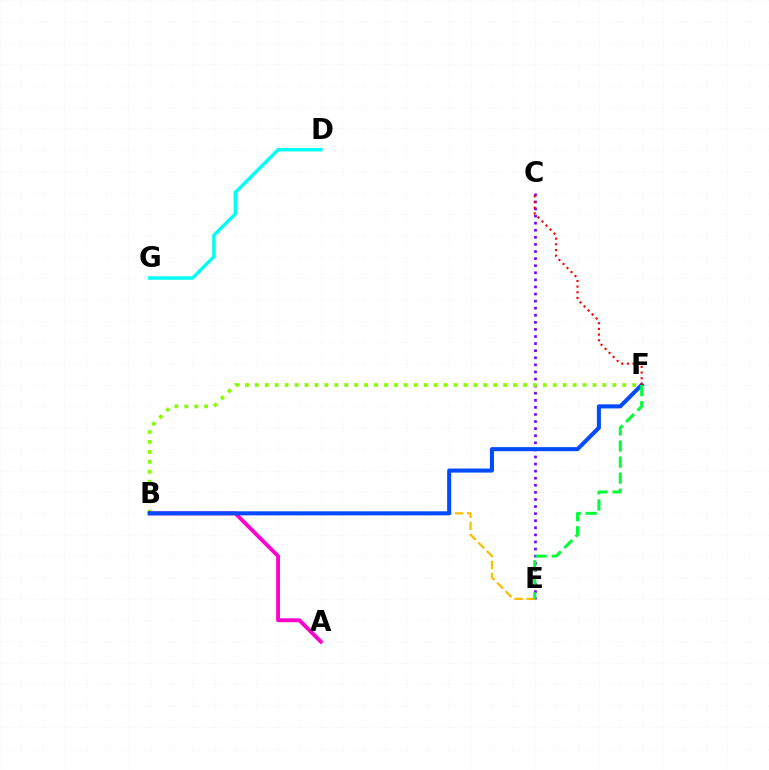{('C', 'E'): [{'color': '#7200ff', 'line_style': 'dotted', 'thickness': 1.92}], ('D', 'G'): [{'color': '#00fff6', 'line_style': 'solid', 'thickness': 2.44}], ('B', 'F'): [{'color': '#84ff00', 'line_style': 'dotted', 'thickness': 2.7}, {'color': '#004bff', 'line_style': 'solid', 'thickness': 2.92}], ('A', 'B'): [{'color': '#ff00cf', 'line_style': 'solid', 'thickness': 2.79}], ('B', 'E'): [{'color': '#ffbd00', 'line_style': 'dashed', 'thickness': 1.63}], ('E', 'F'): [{'color': '#00ff39', 'line_style': 'dashed', 'thickness': 2.18}], ('C', 'F'): [{'color': '#ff0000', 'line_style': 'dotted', 'thickness': 1.54}]}